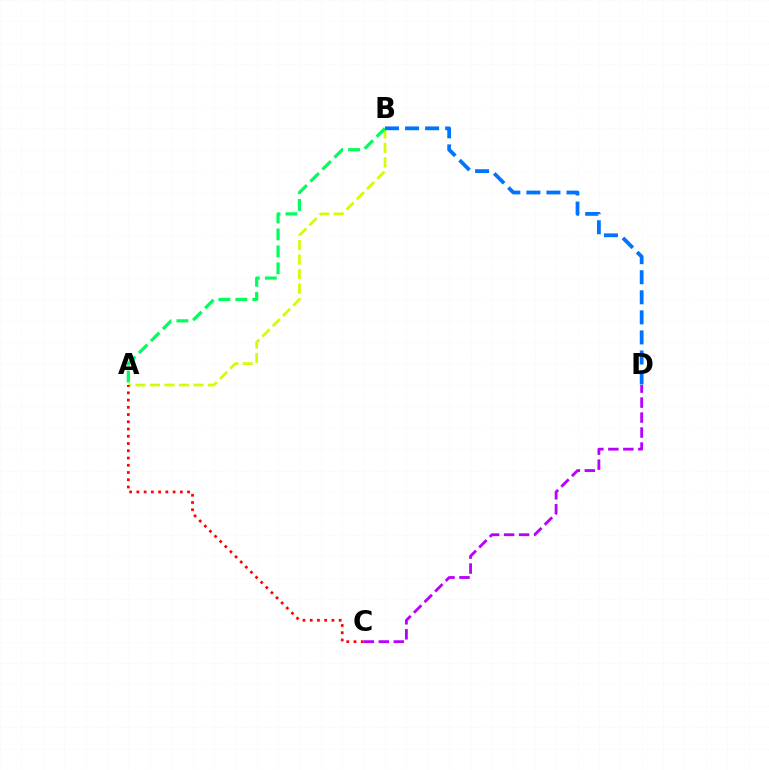{('A', 'B'): [{'color': '#d1ff00', 'line_style': 'dashed', 'thickness': 1.97}, {'color': '#00ff5c', 'line_style': 'dashed', 'thickness': 2.3}], ('B', 'D'): [{'color': '#0074ff', 'line_style': 'dashed', 'thickness': 2.72}], ('A', 'C'): [{'color': '#ff0000', 'line_style': 'dotted', 'thickness': 1.97}], ('C', 'D'): [{'color': '#b900ff', 'line_style': 'dashed', 'thickness': 2.03}]}